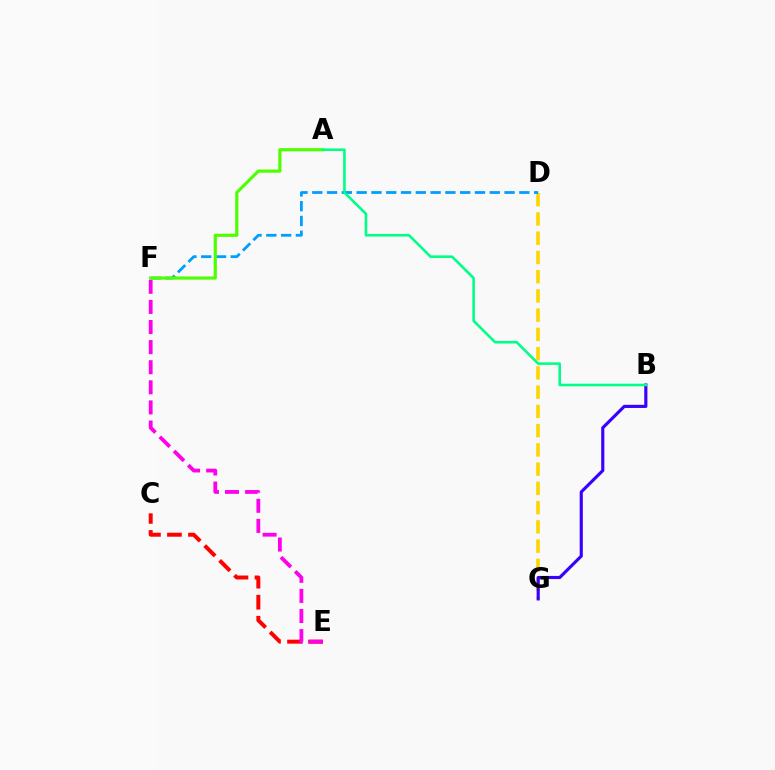{('C', 'E'): [{'color': '#ff0000', 'line_style': 'dashed', 'thickness': 2.86}], ('D', 'G'): [{'color': '#ffd500', 'line_style': 'dashed', 'thickness': 2.61}], ('B', 'G'): [{'color': '#3700ff', 'line_style': 'solid', 'thickness': 2.26}], ('D', 'F'): [{'color': '#009eff', 'line_style': 'dashed', 'thickness': 2.01}], ('E', 'F'): [{'color': '#ff00ed', 'line_style': 'dashed', 'thickness': 2.73}], ('A', 'F'): [{'color': '#4fff00', 'line_style': 'solid', 'thickness': 2.29}], ('A', 'B'): [{'color': '#00ff86', 'line_style': 'solid', 'thickness': 1.86}]}